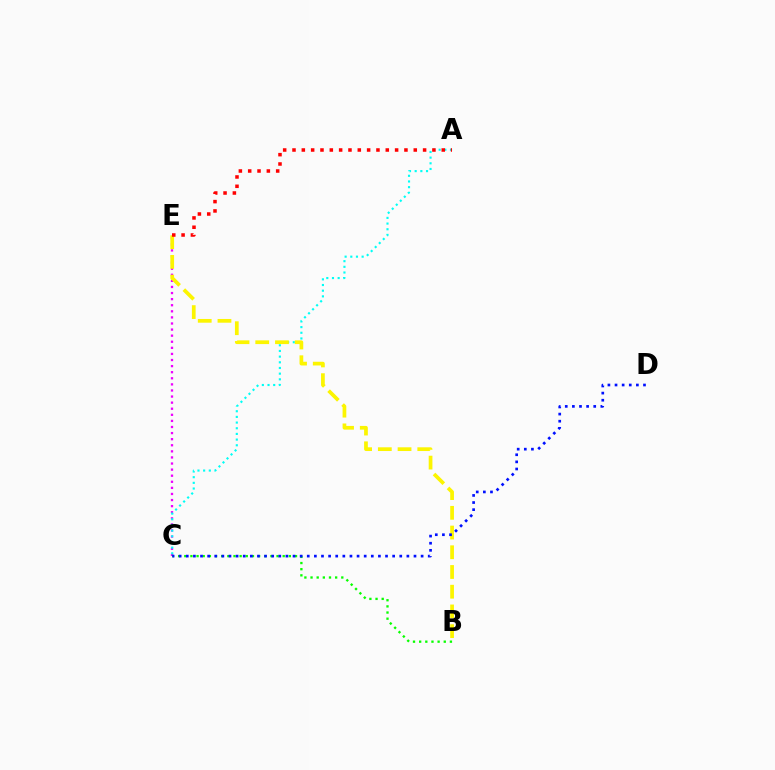{('C', 'E'): [{'color': '#ee00ff', 'line_style': 'dotted', 'thickness': 1.65}], ('A', 'C'): [{'color': '#00fff6', 'line_style': 'dotted', 'thickness': 1.54}], ('B', 'E'): [{'color': '#fcf500', 'line_style': 'dashed', 'thickness': 2.68}], ('B', 'C'): [{'color': '#08ff00', 'line_style': 'dotted', 'thickness': 1.67}], ('C', 'D'): [{'color': '#0010ff', 'line_style': 'dotted', 'thickness': 1.93}], ('A', 'E'): [{'color': '#ff0000', 'line_style': 'dotted', 'thickness': 2.53}]}